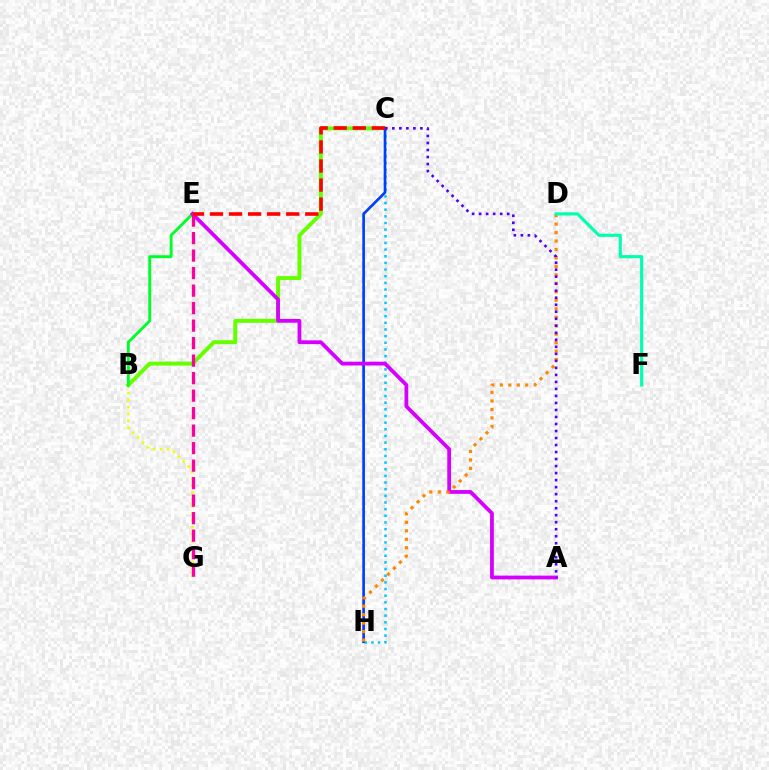{('B', 'G'): [{'color': '#eeff00', 'line_style': 'dotted', 'thickness': 1.88}], ('B', 'C'): [{'color': '#66ff00', 'line_style': 'solid', 'thickness': 2.85}], ('C', 'H'): [{'color': '#00c7ff', 'line_style': 'dotted', 'thickness': 1.81}, {'color': '#003fff', 'line_style': 'solid', 'thickness': 1.93}], ('B', 'E'): [{'color': '#00ff27', 'line_style': 'solid', 'thickness': 2.07}], ('A', 'E'): [{'color': '#d600ff', 'line_style': 'solid', 'thickness': 2.72}], ('D', 'H'): [{'color': '#ff8800', 'line_style': 'dotted', 'thickness': 2.3}], ('E', 'G'): [{'color': '#ff00a0', 'line_style': 'dashed', 'thickness': 2.38}], ('A', 'C'): [{'color': '#4f00ff', 'line_style': 'dotted', 'thickness': 1.91}], ('D', 'F'): [{'color': '#00ffaf', 'line_style': 'solid', 'thickness': 2.27}], ('C', 'E'): [{'color': '#ff0000', 'line_style': 'dashed', 'thickness': 2.59}]}